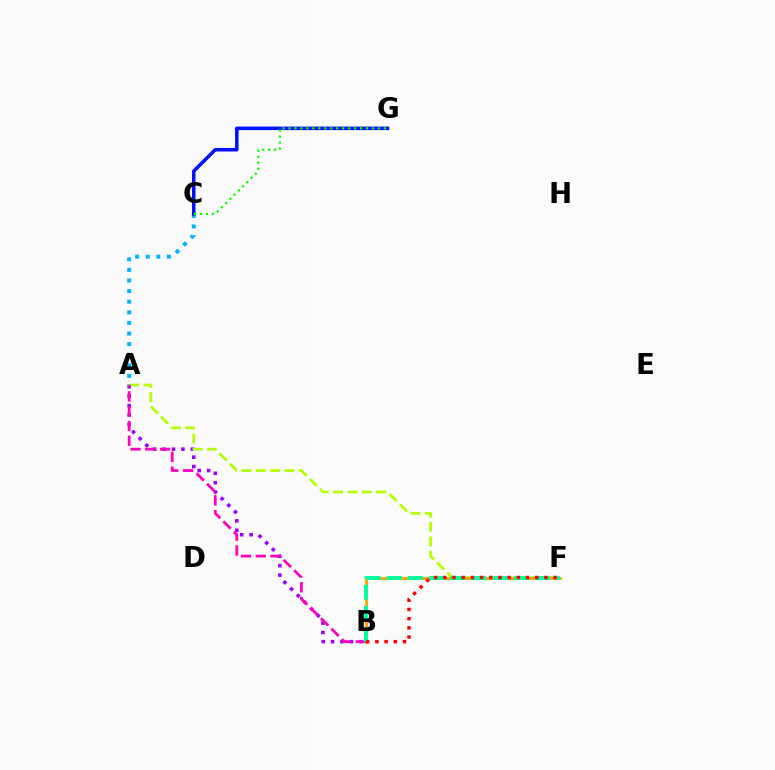{('A', 'B'): [{'color': '#9b00ff', 'line_style': 'dotted', 'thickness': 2.56}, {'color': '#ff00bd', 'line_style': 'dashed', 'thickness': 2.01}], ('A', 'F'): [{'color': '#b3ff00', 'line_style': 'dashed', 'thickness': 1.95}], ('A', 'C'): [{'color': '#00b5ff', 'line_style': 'dotted', 'thickness': 2.88}], ('B', 'F'): [{'color': '#ffa500', 'line_style': 'solid', 'thickness': 2.05}, {'color': '#00ff9d', 'line_style': 'dashed', 'thickness': 2.88}, {'color': '#ff0000', 'line_style': 'dotted', 'thickness': 2.5}], ('C', 'G'): [{'color': '#0010ff', 'line_style': 'solid', 'thickness': 2.54}, {'color': '#08ff00', 'line_style': 'dotted', 'thickness': 1.62}]}